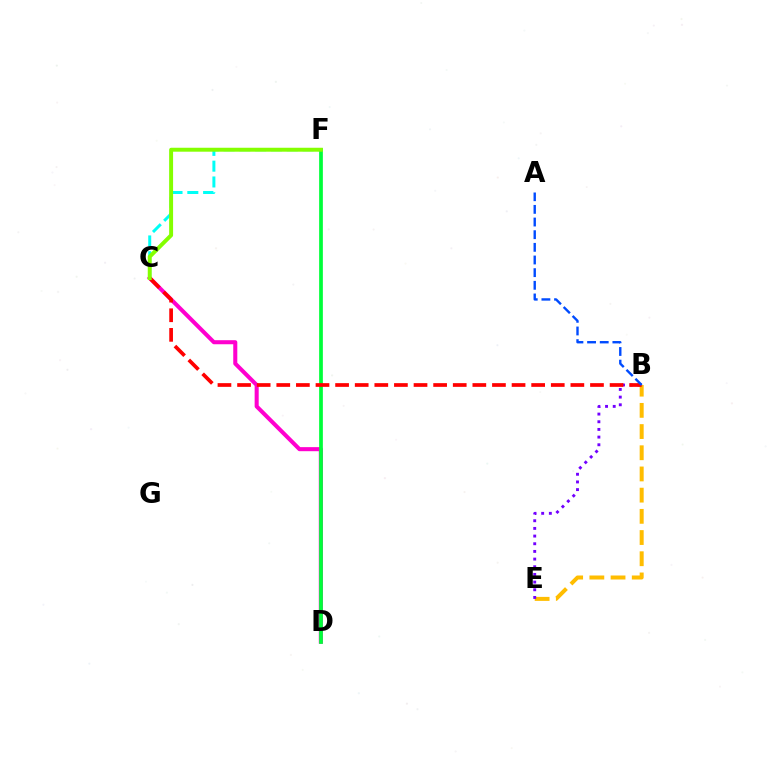{('C', 'F'): [{'color': '#00fff6', 'line_style': 'dashed', 'thickness': 2.15}, {'color': '#84ff00', 'line_style': 'solid', 'thickness': 2.84}], ('B', 'E'): [{'color': '#ffbd00', 'line_style': 'dashed', 'thickness': 2.88}, {'color': '#7200ff', 'line_style': 'dotted', 'thickness': 2.08}], ('C', 'D'): [{'color': '#ff00cf', 'line_style': 'solid', 'thickness': 2.92}], ('D', 'F'): [{'color': '#00ff39', 'line_style': 'solid', 'thickness': 2.68}], ('B', 'C'): [{'color': '#ff0000', 'line_style': 'dashed', 'thickness': 2.66}], ('A', 'B'): [{'color': '#004bff', 'line_style': 'dashed', 'thickness': 1.72}]}